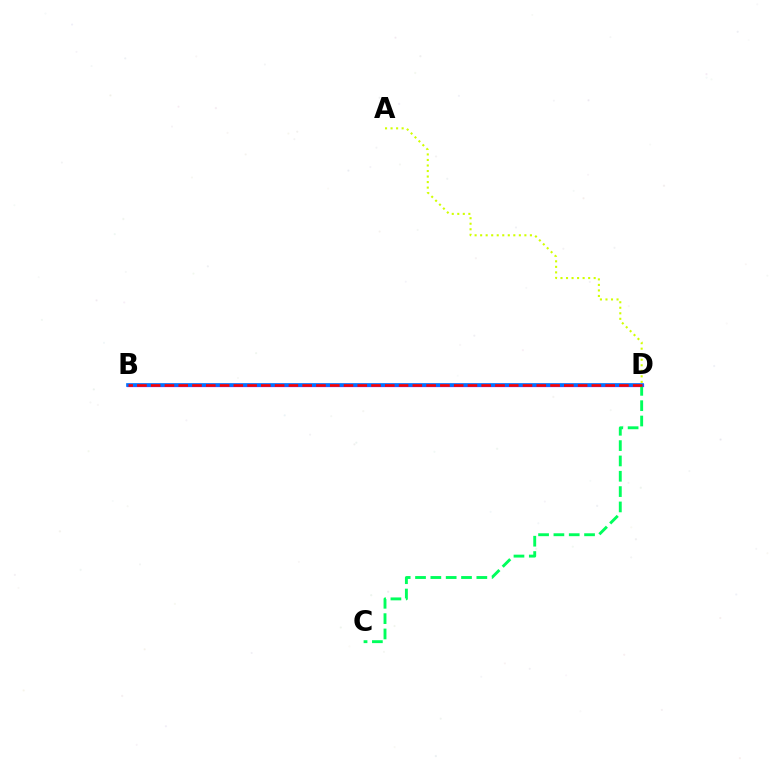{('B', 'D'): [{'color': '#b900ff', 'line_style': 'solid', 'thickness': 2.33}, {'color': '#0074ff', 'line_style': 'solid', 'thickness': 2.64}, {'color': '#ff0000', 'line_style': 'dashed', 'thickness': 1.87}], ('C', 'D'): [{'color': '#00ff5c', 'line_style': 'dashed', 'thickness': 2.08}], ('A', 'D'): [{'color': '#d1ff00', 'line_style': 'dotted', 'thickness': 1.5}]}